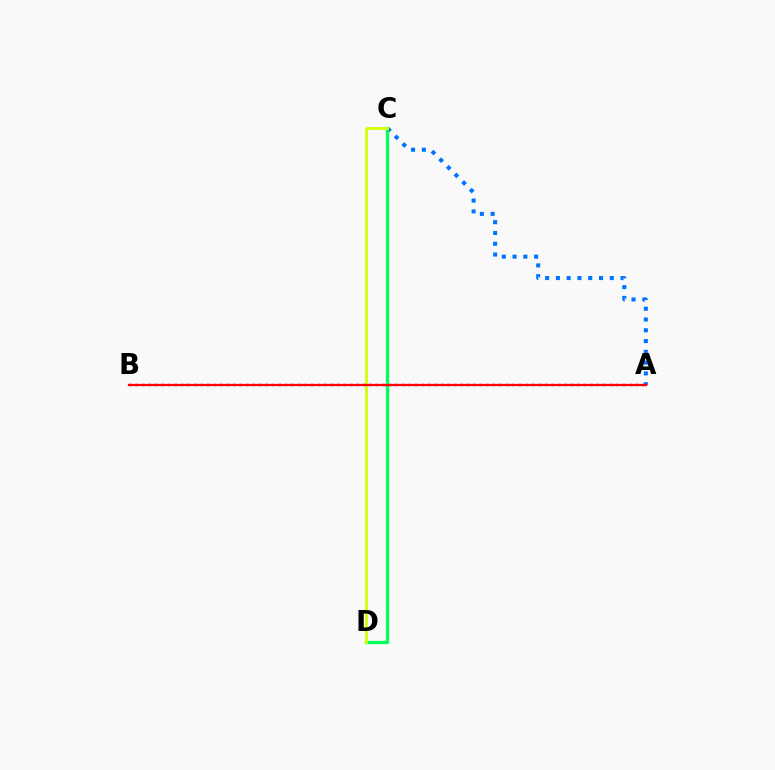{('A', 'B'): [{'color': '#b900ff', 'line_style': 'dotted', 'thickness': 1.77}, {'color': '#ff0000', 'line_style': 'solid', 'thickness': 1.62}], ('A', 'C'): [{'color': '#0074ff', 'line_style': 'dotted', 'thickness': 2.93}], ('C', 'D'): [{'color': '#00ff5c', 'line_style': 'solid', 'thickness': 2.35}, {'color': '#d1ff00', 'line_style': 'solid', 'thickness': 1.97}]}